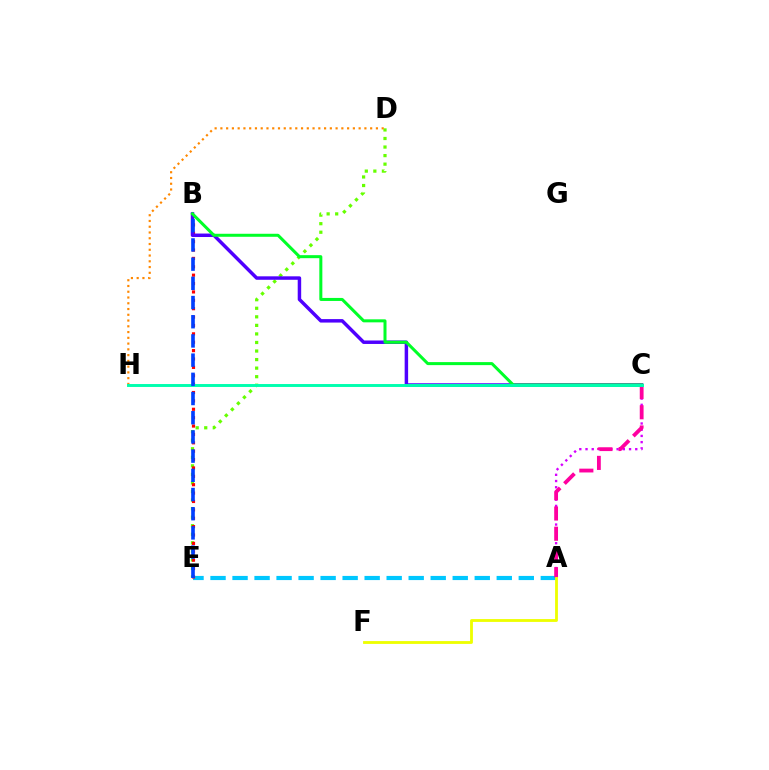{('A', 'C'): [{'color': '#d600ff', 'line_style': 'dotted', 'thickness': 1.69}, {'color': '#ff00a0', 'line_style': 'dashed', 'thickness': 2.75}], ('A', 'E'): [{'color': '#00c7ff', 'line_style': 'dashed', 'thickness': 2.99}], ('D', 'E'): [{'color': '#66ff00', 'line_style': 'dotted', 'thickness': 2.32}], ('B', 'E'): [{'color': '#ff0000', 'line_style': 'dotted', 'thickness': 2.28}, {'color': '#003fff', 'line_style': 'dashed', 'thickness': 2.61}], ('B', 'C'): [{'color': '#4f00ff', 'line_style': 'solid', 'thickness': 2.5}, {'color': '#00ff27', 'line_style': 'solid', 'thickness': 2.17}], ('A', 'F'): [{'color': '#eeff00', 'line_style': 'solid', 'thickness': 2.04}], ('D', 'H'): [{'color': '#ff8800', 'line_style': 'dotted', 'thickness': 1.57}], ('C', 'H'): [{'color': '#00ffaf', 'line_style': 'solid', 'thickness': 2.11}]}